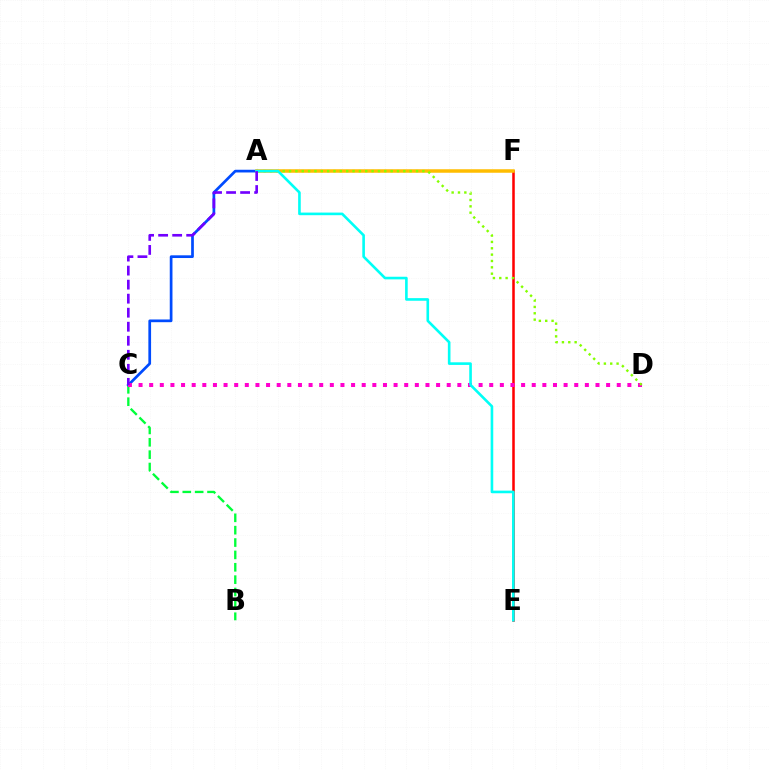{('B', 'C'): [{'color': '#00ff39', 'line_style': 'dashed', 'thickness': 1.68}], ('A', 'C'): [{'color': '#004bff', 'line_style': 'solid', 'thickness': 1.96}, {'color': '#7200ff', 'line_style': 'dashed', 'thickness': 1.91}], ('E', 'F'): [{'color': '#ff0000', 'line_style': 'solid', 'thickness': 1.82}], ('A', 'F'): [{'color': '#ffbd00', 'line_style': 'solid', 'thickness': 2.52}], ('C', 'D'): [{'color': '#ff00cf', 'line_style': 'dotted', 'thickness': 2.89}], ('A', 'D'): [{'color': '#84ff00', 'line_style': 'dotted', 'thickness': 1.73}], ('A', 'E'): [{'color': '#00fff6', 'line_style': 'solid', 'thickness': 1.89}]}